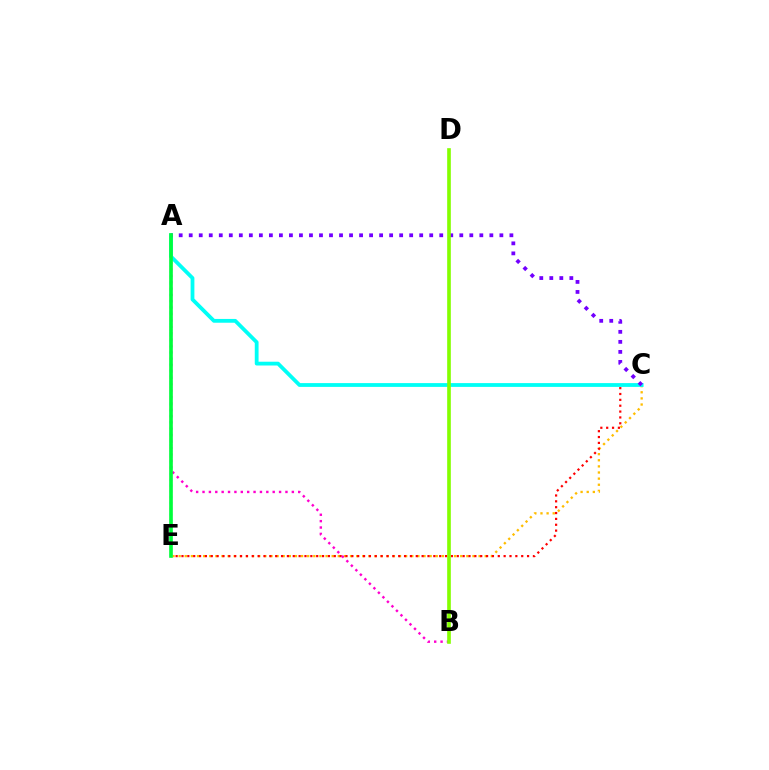{('A', 'E'): [{'color': '#004bff', 'line_style': 'dotted', 'thickness': 1.57}, {'color': '#00ff39', 'line_style': 'solid', 'thickness': 2.62}], ('C', 'E'): [{'color': '#ffbd00', 'line_style': 'dotted', 'thickness': 1.66}, {'color': '#ff0000', 'line_style': 'dotted', 'thickness': 1.59}], ('A', 'B'): [{'color': '#ff00cf', 'line_style': 'dotted', 'thickness': 1.73}], ('A', 'C'): [{'color': '#00fff6', 'line_style': 'solid', 'thickness': 2.73}, {'color': '#7200ff', 'line_style': 'dotted', 'thickness': 2.72}], ('B', 'D'): [{'color': '#84ff00', 'line_style': 'solid', 'thickness': 2.63}]}